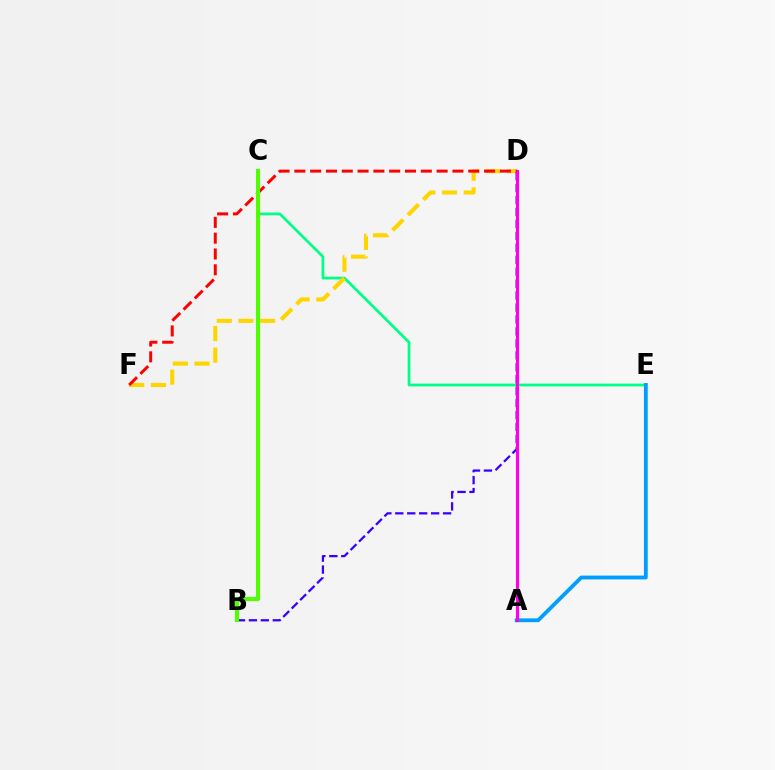{('C', 'E'): [{'color': '#00ff86', 'line_style': 'solid', 'thickness': 1.98}], ('D', 'F'): [{'color': '#ffd500', 'line_style': 'dashed', 'thickness': 2.94}, {'color': '#ff0000', 'line_style': 'dashed', 'thickness': 2.15}], ('B', 'D'): [{'color': '#3700ff', 'line_style': 'dashed', 'thickness': 1.62}], ('A', 'E'): [{'color': '#009eff', 'line_style': 'solid', 'thickness': 2.74}], ('A', 'D'): [{'color': '#ff00ed', 'line_style': 'solid', 'thickness': 2.23}], ('B', 'C'): [{'color': '#4fff00', 'line_style': 'solid', 'thickness': 2.95}]}